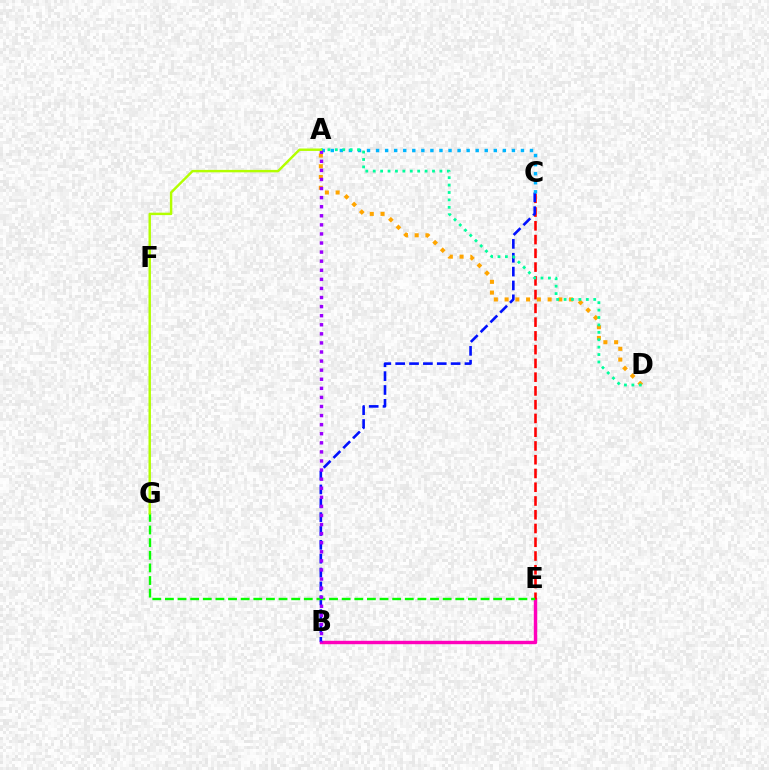{('B', 'E'): [{'color': '#ff00bd', 'line_style': 'solid', 'thickness': 2.45}], ('C', 'E'): [{'color': '#ff0000', 'line_style': 'dashed', 'thickness': 1.87}], ('A', 'D'): [{'color': '#ffa500', 'line_style': 'dotted', 'thickness': 2.92}, {'color': '#00ff9d', 'line_style': 'dotted', 'thickness': 2.01}], ('B', 'C'): [{'color': '#0010ff', 'line_style': 'dashed', 'thickness': 1.88}], ('E', 'G'): [{'color': '#08ff00', 'line_style': 'dashed', 'thickness': 1.72}], ('A', 'C'): [{'color': '#00b5ff', 'line_style': 'dotted', 'thickness': 2.46}], ('A', 'B'): [{'color': '#9b00ff', 'line_style': 'dotted', 'thickness': 2.47}], ('A', 'G'): [{'color': '#b3ff00', 'line_style': 'solid', 'thickness': 1.75}]}